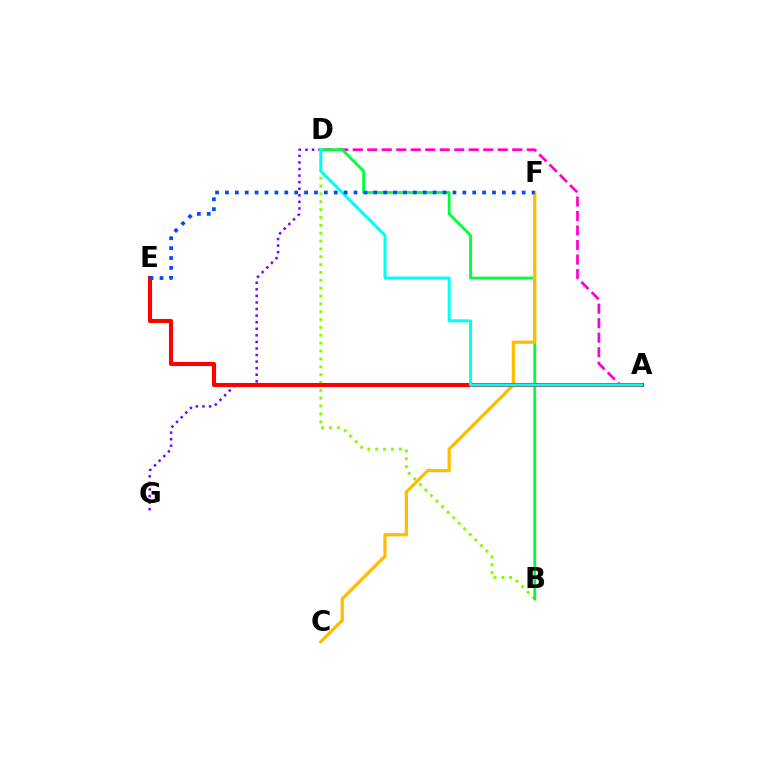{('B', 'D'): [{'color': '#84ff00', 'line_style': 'dotted', 'thickness': 2.14}, {'color': '#00ff39', 'line_style': 'solid', 'thickness': 2.03}], ('D', 'G'): [{'color': '#7200ff', 'line_style': 'dotted', 'thickness': 1.79}], ('A', 'D'): [{'color': '#ff00cf', 'line_style': 'dashed', 'thickness': 1.97}, {'color': '#00fff6', 'line_style': 'solid', 'thickness': 2.17}], ('C', 'F'): [{'color': '#ffbd00', 'line_style': 'solid', 'thickness': 2.32}], ('A', 'E'): [{'color': '#ff0000', 'line_style': 'solid', 'thickness': 2.94}], ('E', 'F'): [{'color': '#004bff', 'line_style': 'dotted', 'thickness': 2.69}]}